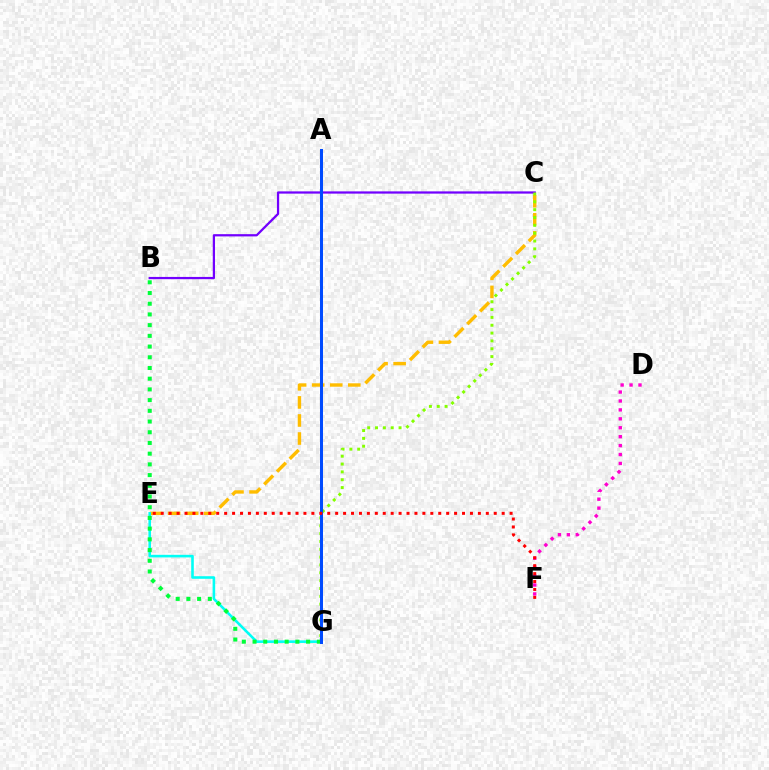{('B', 'C'): [{'color': '#7200ff', 'line_style': 'solid', 'thickness': 1.62}], ('C', 'E'): [{'color': '#ffbd00', 'line_style': 'dashed', 'thickness': 2.45}], ('D', 'F'): [{'color': '#ff00cf', 'line_style': 'dotted', 'thickness': 2.42}], ('E', 'G'): [{'color': '#00fff6', 'line_style': 'solid', 'thickness': 1.87}], ('C', 'G'): [{'color': '#84ff00', 'line_style': 'dotted', 'thickness': 2.13}], ('B', 'G'): [{'color': '#00ff39', 'line_style': 'dotted', 'thickness': 2.91}], ('A', 'G'): [{'color': '#004bff', 'line_style': 'solid', 'thickness': 2.17}], ('E', 'F'): [{'color': '#ff0000', 'line_style': 'dotted', 'thickness': 2.15}]}